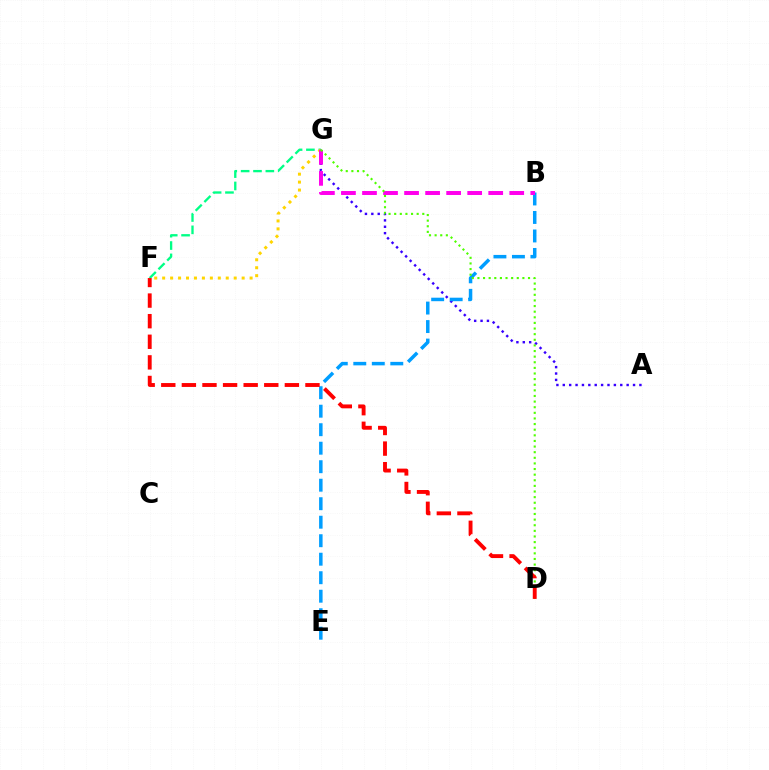{('F', 'G'): [{'color': '#00ff86', 'line_style': 'dashed', 'thickness': 1.68}, {'color': '#ffd500', 'line_style': 'dotted', 'thickness': 2.16}], ('A', 'G'): [{'color': '#3700ff', 'line_style': 'dotted', 'thickness': 1.74}], ('B', 'E'): [{'color': '#009eff', 'line_style': 'dashed', 'thickness': 2.51}], ('B', 'G'): [{'color': '#ff00ed', 'line_style': 'dashed', 'thickness': 2.86}], ('D', 'G'): [{'color': '#4fff00', 'line_style': 'dotted', 'thickness': 1.53}], ('D', 'F'): [{'color': '#ff0000', 'line_style': 'dashed', 'thickness': 2.8}]}